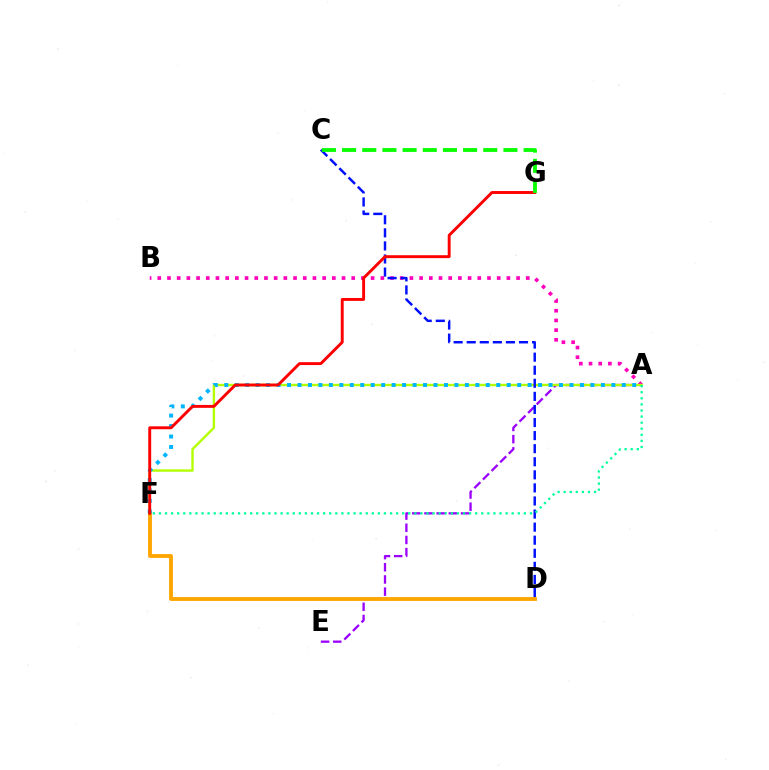{('A', 'B'): [{'color': '#ff00bd', 'line_style': 'dotted', 'thickness': 2.63}], ('A', 'E'): [{'color': '#9b00ff', 'line_style': 'dashed', 'thickness': 1.65}], ('D', 'F'): [{'color': '#ffa500', 'line_style': 'solid', 'thickness': 2.77}], ('A', 'F'): [{'color': '#b3ff00', 'line_style': 'solid', 'thickness': 1.72}, {'color': '#00b5ff', 'line_style': 'dotted', 'thickness': 2.84}, {'color': '#00ff9d', 'line_style': 'dotted', 'thickness': 1.65}], ('C', 'D'): [{'color': '#0010ff', 'line_style': 'dashed', 'thickness': 1.78}], ('F', 'G'): [{'color': '#ff0000', 'line_style': 'solid', 'thickness': 2.1}], ('C', 'G'): [{'color': '#08ff00', 'line_style': 'dashed', 'thickness': 2.74}]}